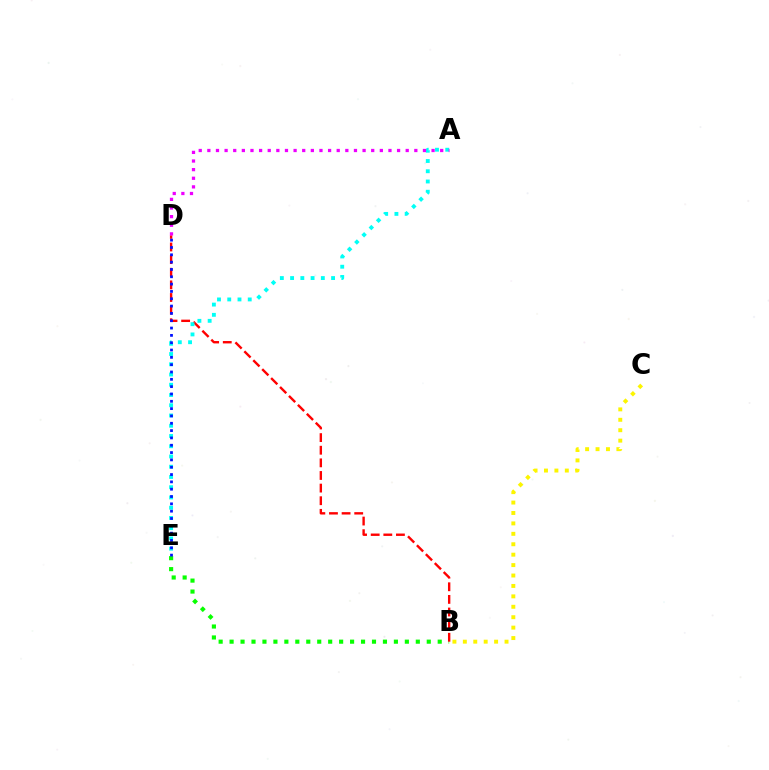{('B', 'E'): [{'color': '#08ff00', 'line_style': 'dotted', 'thickness': 2.98}], ('B', 'D'): [{'color': '#ff0000', 'line_style': 'dashed', 'thickness': 1.71}], ('B', 'C'): [{'color': '#fcf500', 'line_style': 'dotted', 'thickness': 2.83}], ('A', 'E'): [{'color': '#00fff6', 'line_style': 'dotted', 'thickness': 2.78}], ('D', 'E'): [{'color': '#0010ff', 'line_style': 'dotted', 'thickness': 1.99}], ('A', 'D'): [{'color': '#ee00ff', 'line_style': 'dotted', 'thickness': 2.34}]}